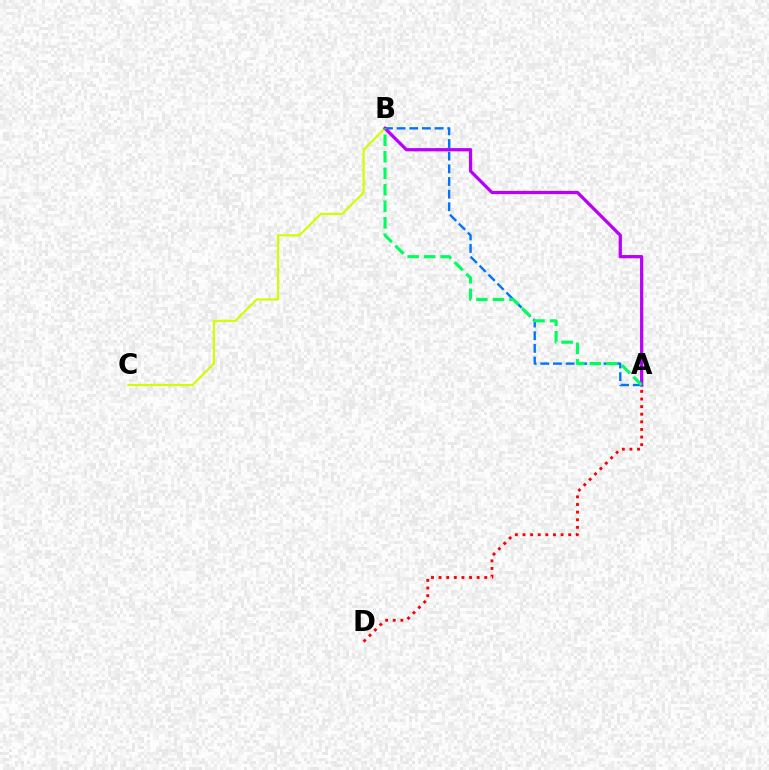{('A', 'D'): [{'color': '#ff0000', 'line_style': 'dotted', 'thickness': 2.07}], ('B', 'C'): [{'color': '#d1ff00', 'line_style': 'solid', 'thickness': 1.58}], ('A', 'B'): [{'color': '#0074ff', 'line_style': 'dashed', 'thickness': 1.72}, {'color': '#b900ff', 'line_style': 'solid', 'thickness': 2.34}, {'color': '#00ff5c', 'line_style': 'dashed', 'thickness': 2.24}]}